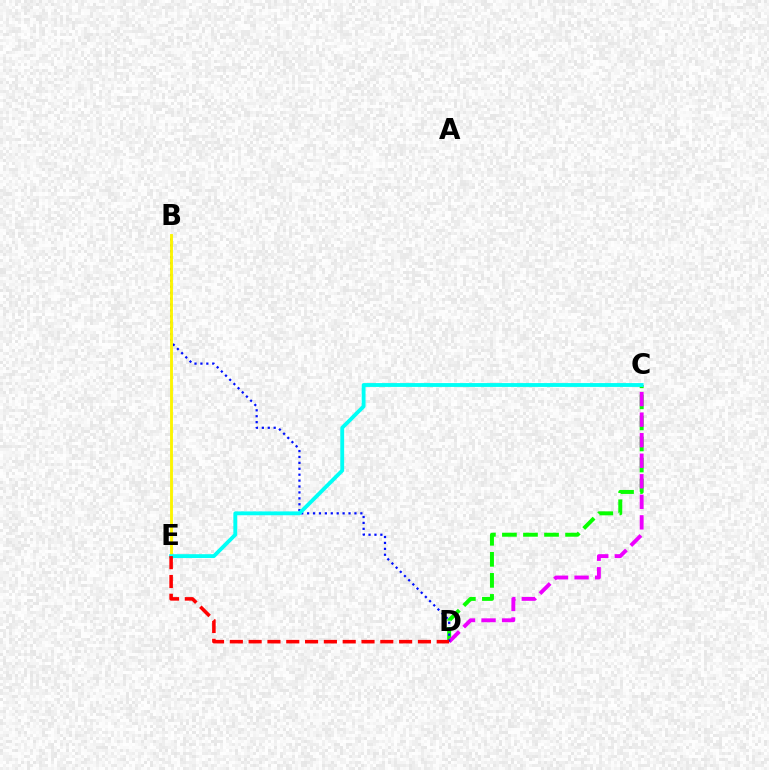{('C', 'D'): [{'color': '#08ff00', 'line_style': 'dashed', 'thickness': 2.86}, {'color': '#ee00ff', 'line_style': 'dashed', 'thickness': 2.79}], ('B', 'D'): [{'color': '#0010ff', 'line_style': 'dotted', 'thickness': 1.61}], ('B', 'E'): [{'color': '#fcf500', 'line_style': 'solid', 'thickness': 2.07}], ('C', 'E'): [{'color': '#00fff6', 'line_style': 'solid', 'thickness': 2.77}], ('D', 'E'): [{'color': '#ff0000', 'line_style': 'dashed', 'thickness': 2.56}]}